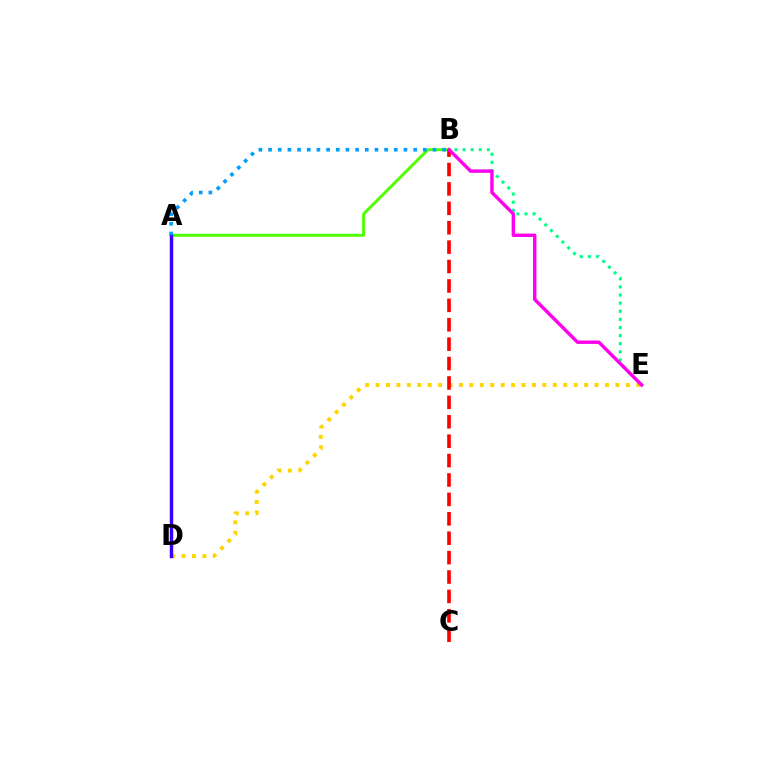{('B', 'E'): [{'color': '#00ff86', 'line_style': 'dotted', 'thickness': 2.2}, {'color': '#ff00ed', 'line_style': 'solid', 'thickness': 2.45}], ('D', 'E'): [{'color': '#ffd500', 'line_style': 'dotted', 'thickness': 2.83}], ('A', 'B'): [{'color': '#4fff00', 'line_style': 'solid', 'thickness': 2.1}, {'color': '#009eff', 'line_style': 'dotted', 'thickness': 2.63}], ('B', 'C'): [{'color': '#ff0000', 'line_style': 'dashed', 'thickness': 2.64}], ('A', 'D'): [{'color': '#3700ff', 'line_style': 'solid', 'thickness': 2.46}]}